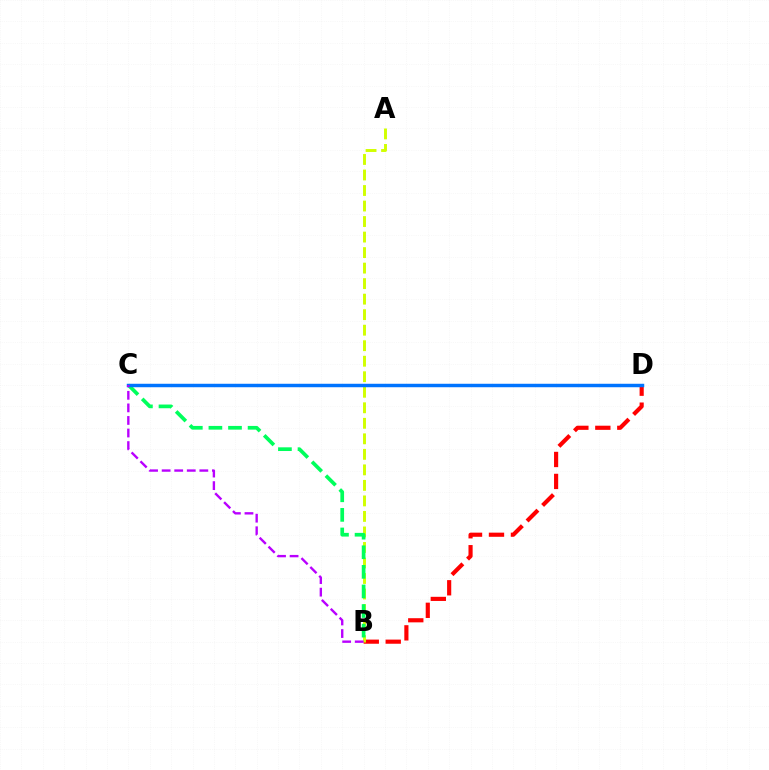{('B', 'D'): [{'color': '#ff0000', 'line_style': 'dashed', 'thickness': 2.98}], ('A', 'B'): [{'color': '#d1ff00', 'line_style': 'dashed', 'thickness': 2.11}], ('B', 'C'): [{'color': '#00ff5c', 'line_style': 'dashed', 'thickness': 2.66}, {'color': '#b900ff', 'line_style': 'dashed', 'thickness': 1.71}], ('C', 'D'): [{'color': '#0074ff', 'line_style': 'solid', 'thickness': 2.49}]}